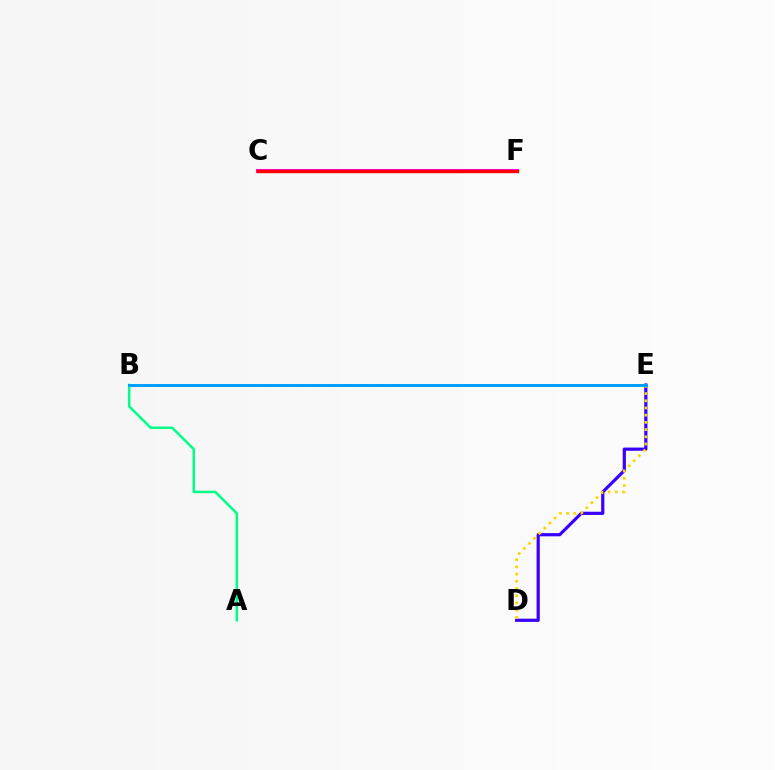{('A', 'B'): [{'color': '#00ff86', 'line_style': 'solid', 'thickness': 1.81}], ('C', 'F'): [{'color': '#ff00ed', 'line_style': 'solid', 'thickness': 2.91}, {'color': '#ff0000', 'line_style': 'solid', 'thickness': 2.41}], ('B', 'E'): [{'color': '#4fff00', 'line_style': 'dashed', 'thickness': 2.1}, {'color': '#009eff', 'line_style': 'solid', 'thickness': 2.12}], ('D', 'E'): [{'color': '#3700ff', 'line_style': 'solid', 'thickness': 2.3}, {'color': '#ffd500', 'line_style': 'dotted', 'thickness': 1.96}]}